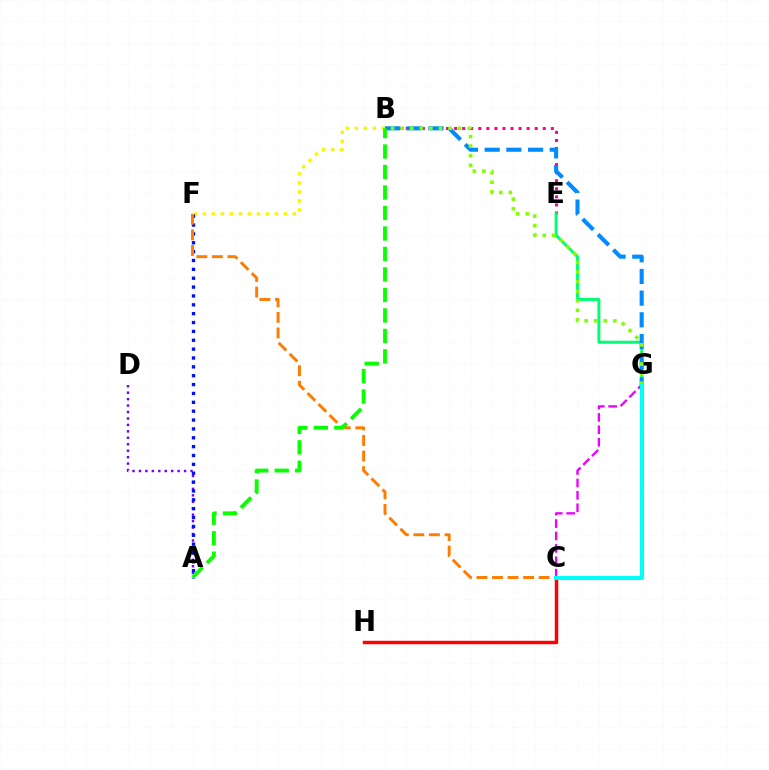{('B', 'E'): [{'color': '#ff0094', 'line_style': 'dotted', 'thickness': 2.19}], ('C', 'H'): [{'color': '#ff0000', 'line_style': 'solid', 'thickness': 2.49}], ('B', 'F'): [{'color': '#fcf500', 'line_style': 'dotted', 'thickness': 2.44}], ('A', 'D'): [{'color': '#7200ff', 'line_style': 'dotted', 'thickness': 1.75}], ('E', 'G'): [{'color': '#00ff74', 'line_style': 'solid', 'thickness': 2.15}], ('A', 'F'): [{'color': '#0010ff', 'line_style': 'dotted', 'thickness': 2.41}], ('B', 'G'): [{'color': '#008cff', 'line_style': 'dashed', 'thickness': 2.95}, {'color': '#84ff00', 'line_style': 'dotted', 'thickness': 2.6}], ('C', 'G'): [{'color': '#ee00ff', 'line_style': 'dashed', 'thickness': 1.68}, {'color': '#00fff6', 'line_style': 'solid', 'thickness': 2.95}], ('C', 'F'): [{'color': '#ff7c00', 'line_style': 'dashed', 'thickness': 2.11}], ('A', 'B'): [{'color': '#08ff00', 'line_style': 'dashed', 'thickness': 2.78}]}